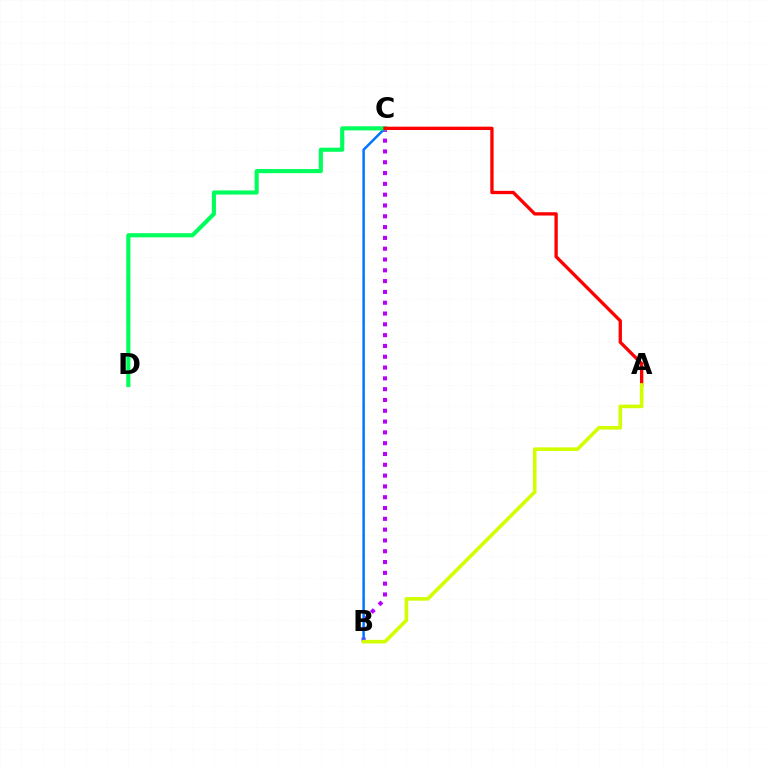{('B', 'C'): [{'color': '#b900ff', 'line_style': 'dotted', 'thickness': 2.94}, {'color': '#0074ff', 'line_style': 'solid', 'thickness': 1.78}], ('C', 'D'): [{'color': '#00ff5c', 'line_style': 'solid', 'thickness': 2.97}], ('A', 'C'): [{'color': '#ff0000', 'line_style': 'solid', 'thickness': 2.38}], ('A', 'B'): [{'color': '#d1ff00', 'line_style': 'solid', 'thickness': 2.6}]}